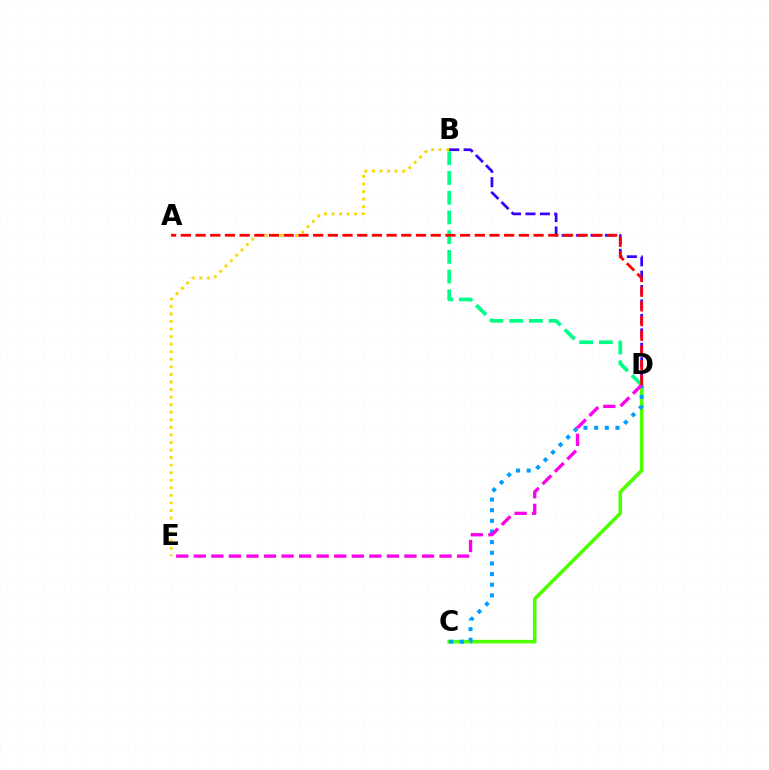{('C', 'D'): [{'color': '#4fff00', 'line_style': 'solid', 'thickness': 2.58}, {'color': '#009eff', 'line_style': 'dotted', 'thickness': 2.89}], ('B', 'E'): [{'color': '#ffd500', 'line_style': 'dotted', 'thickness': 2.05}], ('B', 'D'): [{'color': '#3700ff', 'line_style': 'dashed', 'thickness': 1.96}, {'color': '#00ff86', 'line_style': 'dashed', 'thickness': 2.68}], ('D', 'E'): [{'color': '#ff00ed', 'line_style': 'dashed', 'thickness': 2.38}], ('A', 'D'): [{'color': '#ff0000', 'line_style': 'dashed', 'thickness': 2.0}]}